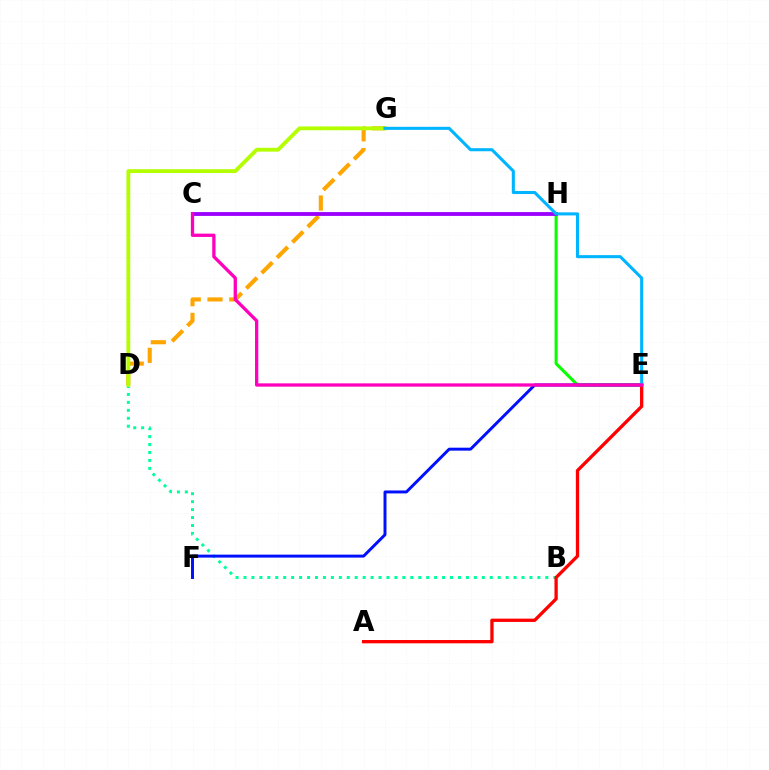{('B', 'D'): [{'color': '#00ff9d', 'line_style': 'dotted', 'thickness': 2.16}], ('D', 'G'): [{'color': '#ffa500', 'line_style': 'dashed', 'thickness': 2.95}, {'color': '#b3ff00', 'line_style': 'solid', 'thickness': 2.75}], ('E', 'H'): [{'color': '#08ff00', 'line_style': 'solid', 'thickness': 2.21}], ('E', 'F'): [{'color': '#0010ff', 'line_style': 'solid', 'thickness': 2.13}], ('C', 'H'): [{'color': '#9b00ff', 'line_style': 'solid', 'thickness': 2.76}], ('A', 'E'): [{'color': '#ff0000', 'line_style': 'solid', 'thickness': 2.38}], ('E', 'G'): [{'color': '#00b5ff', 'line_style': 'solid', 'thickness': 2.21}], ('C', 'E'): [{'color': '#ff00bd', 'line_style': 'solid', 'thickness': 2.37}]}